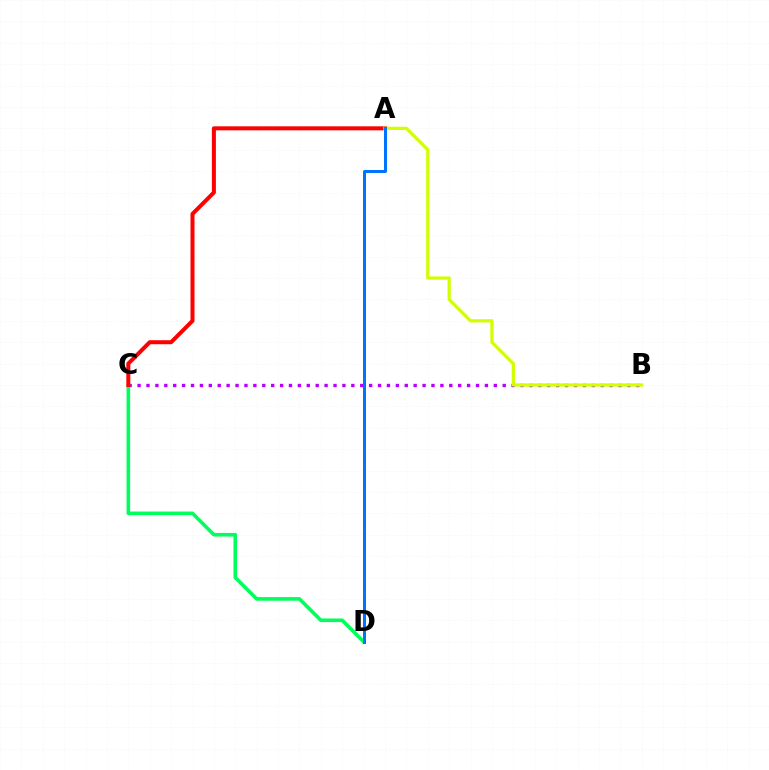{('B', 'C'): [{'color': '#b900ff', 'line_style': 'dotted', 'thickness': 2.42}], ('C', 'D'): [{'color': '#00ff5c', 'line_style': 'solid', 'thickness': 2.59}], ('A', 'C'): [{'color': '#ff0000', 'line_style': 'solid', 'thickness': 2.89}], ('A', 'B'): [{'color': '#d1ff00', 'line_style': 'solid', 'thickness': 2.32}], ('A', 'D'): [{'color': '#0074ff', 'line_style': 'solid', 'thickness': 2.16}]}